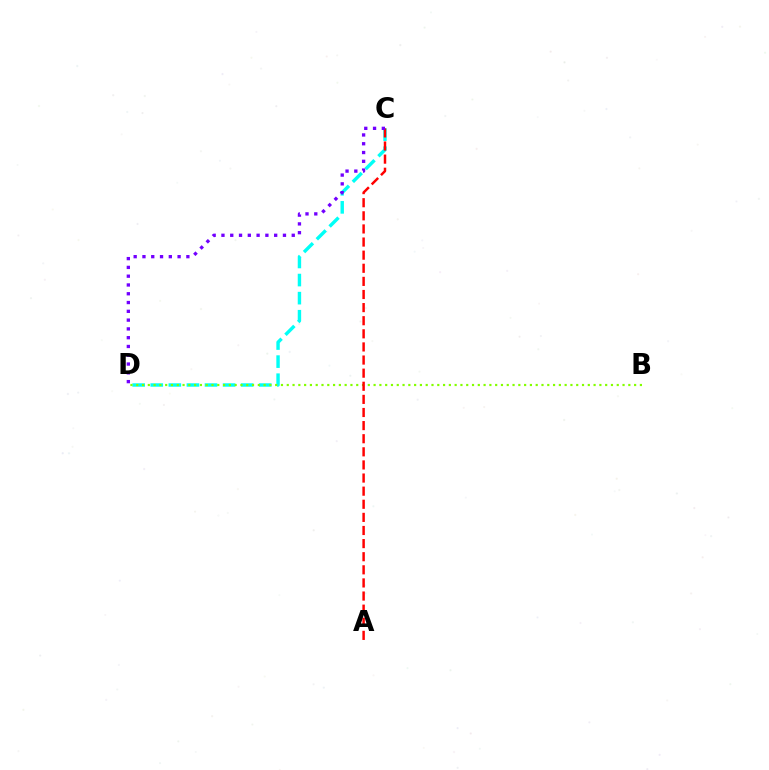{('C', 'D'): [{'color': '#00fff6', 'line_style': 'dashed', 'thickness': 2.46}, {'color': '#7200ff', 'line_style': 'dotted', 'thickness': 2.39}], ('B', 'D'): [{'color': '#84ff00', 'line_style': 'dotted', 'thickness': 1.57}], ('A', 'C'): [{'color': '#ff0000', 'line_style': 'dashed', 'thickness': 1.78}]}